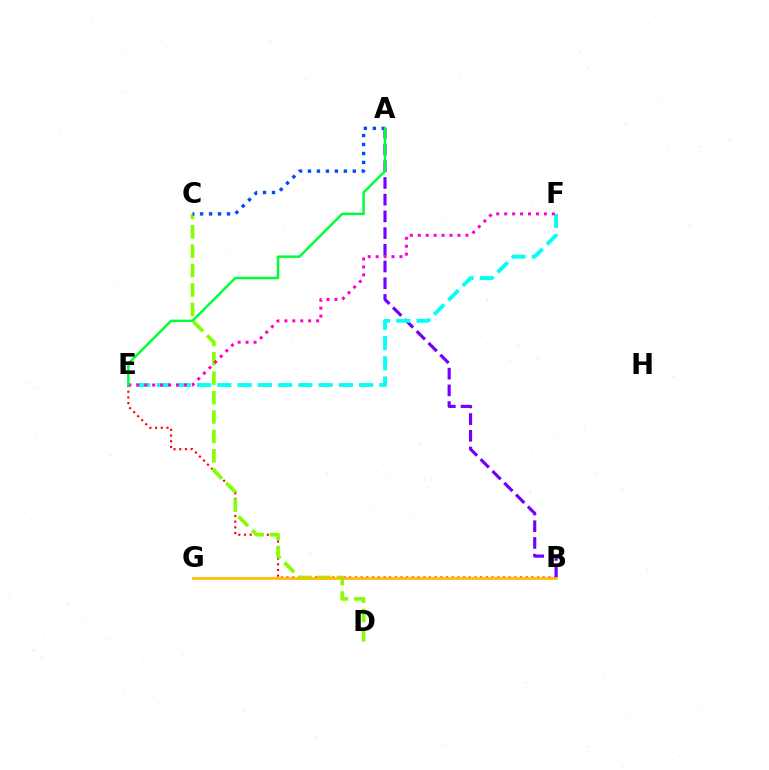{('B', 'E'): [{'color': '#ff0000', 'line_style': 'dotted', 'thickness': 1.55}], ('A', 'B'): [{'color': '#7200ff', 'line_style': 'dashed', 'thickness': 2.27}], ('E', 'F'): [{'color': '#00fff6', 'line_style': 'dashed', 'thickness': 2.75}, {'color': '#ff00cf', 'line_style': 'dotted', 'thickness': 2.16}], ('C', 'D'): [{'color': '#84ff00', 'line_style': 'dashed', 'thickness': 2.64}], ('A', 'C'): [{'color': '#004bff', 'line_style': 'dotted', 'thickness': 2.44}], ('B', 'G'): [{'color': '#ffbd00', 'line_style': 'solid', 'thickness': 1.95}], ('A', 'E'): [{'color': '#00ff39', 'line_style': 'solid', 'thickness': 1.78}]}